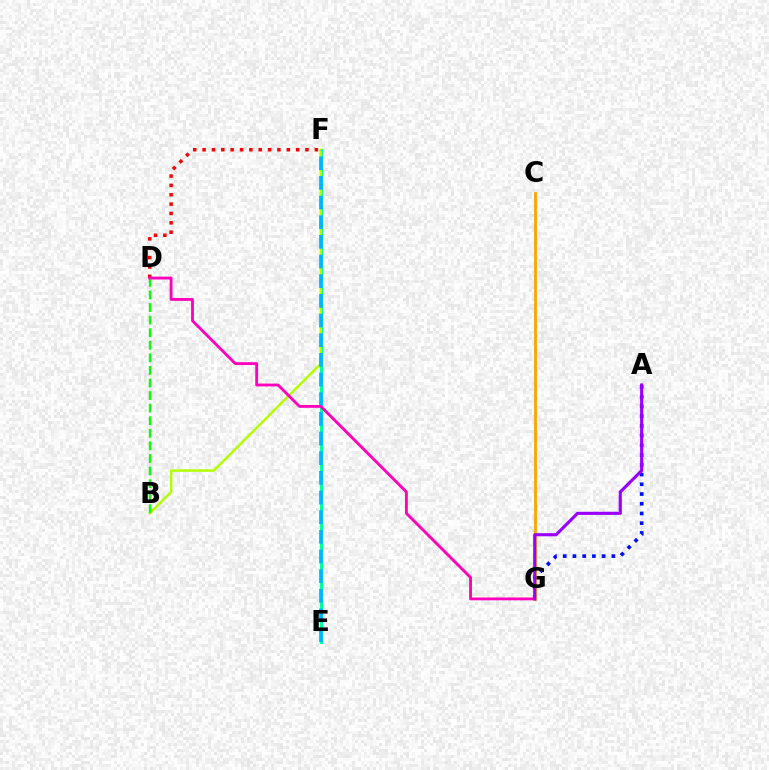{('E', 'F'): [{'color': '#00ff9d', 'line_style': 'solid', 'thickness': 2.19}, {'color': '#00b5ff', 'line_style': 'dashed', 'thickness': 2.67}], ('B', 'F'): [{'color': '#b3ff00', 'line_style': 'solid', 'thickness': 1.78}], ('D', 'F'): [{'color': '#ff0000', 'line_style': 'dotted', 'thickness': 2.54}], ('A', 'G'): [{'color': '#0010ff', 'line_style': 'dotted', 'thickness': 2.64}, {'color': '#9b00ff', 'line_style': 'solid', 'thickness': 2.24}], ('B', 'D'): [{'color': '#08ff00', 'line_style': 'dashed', 'thickness': 1.71}], ('D', 'G'): [{'color': '#ff00bd', 'line_style': 'solid', 'thickness': 2.05}], ('C', 'G'): [{'color': '#ffa500', 'line_style': 'solid', 'thickness': 2.04}]}